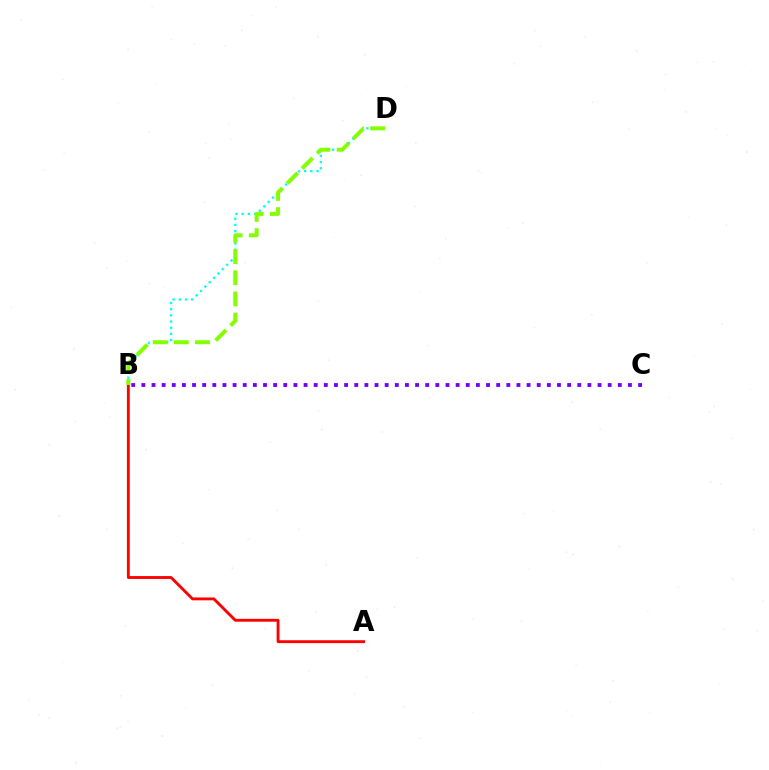{('B', 'D'): [{'color': '#00fff6', 'line_style': 'dotted', 'thickness': 1.68}, {'color': '#84ff00', 'line_style': 'dashed', 'thickness': 2.88}], ('A', 'B'): [{'color': '#ff0000', 'line_style': 'solid', 'thickness': 2.06}], ('B', 'C'): [{'color': '#7200ff', 'line_style': 'dotted', 'thickness': 2.75}]}